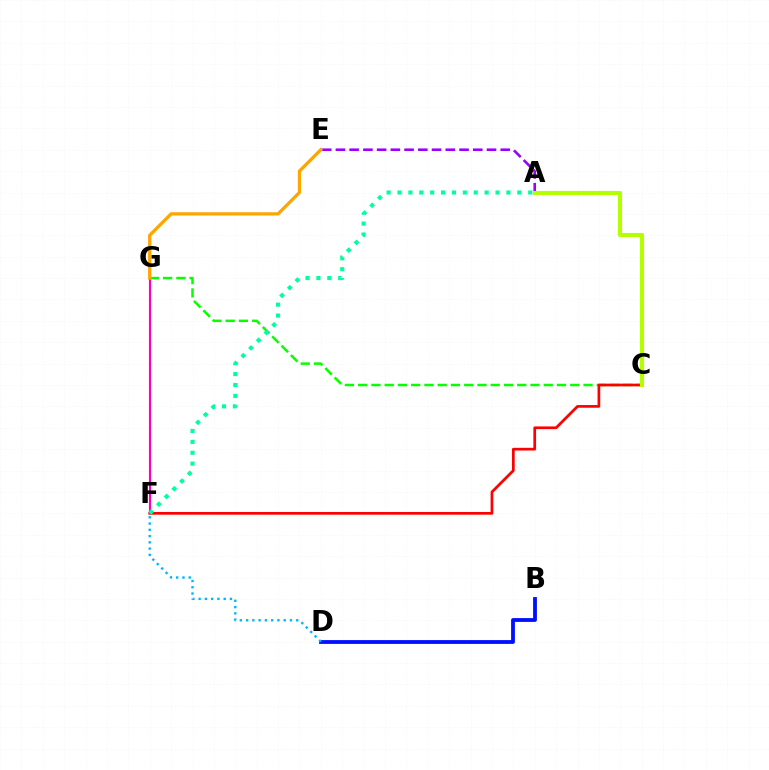{('C', 'G'): [{'color': '#08ff00', 'line_style': 'dashed', 'thickness': 1.8}], ('A', 'E'): [{'color': '#9b00ff', 'line_style': 'dashed', 'thickness': 1.87}], ('C', 'F'): [{'color': '#ff0000', 'line_style': 'solid', 'thickness': 1.95}], ('B', 'D'): [{'color': '#0010ff', 'line_style': 'solid', 'thickness': 2.74}], ('A', 'C'): [{'color': '#b3ff00', 'line_style': 'solid', 'thickness': 2.97}], ('F', 'G'): [{'color': '#ff00bd', 'line_style': 'solid', 'thickness': 1.56}], ('A', 'F'): [{'color': '#00ff9d', 'line_style': 'dotted', 'thickness': 2.96}], ('D', 'F'): [{'color': '#00b5ff', 'line_style': 'dotted', 'thickness': 1.7}], ('E', 'G'): [{'color': '#ffa500', 'line_style': 'solid', 'thickness': 2.37}]}